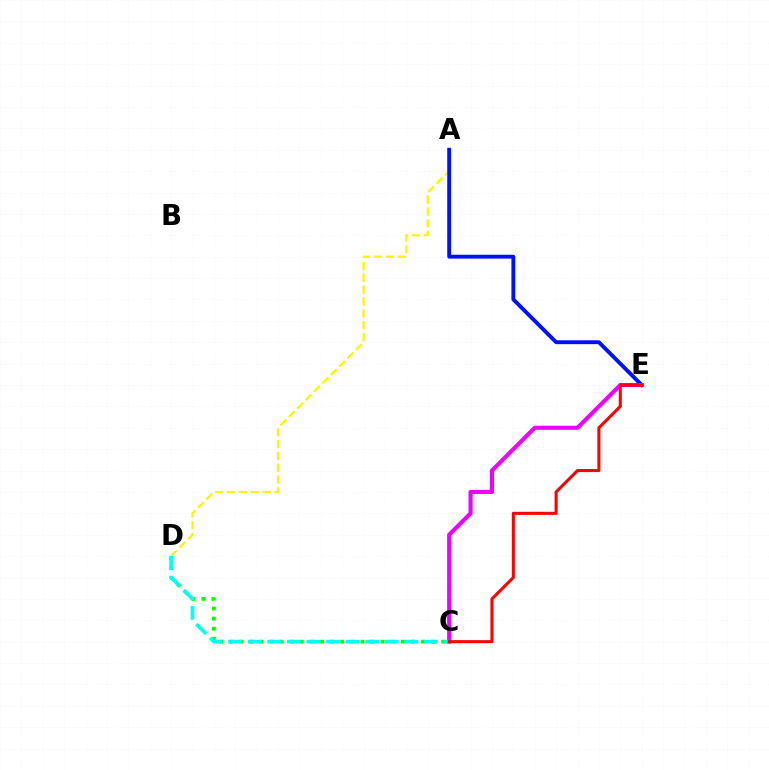{('A', 'D'): [{'color': '#fcf500', 'line_style': 'dashed', 'thickness': 1.61}], ('A', 'E'): [{'color': '#0010ff', 'line_style': 'solid', 'thickness': 2.78}], ('C', 'D'): [{'color': '#08ff00', 'line_style': 'dotted', 'thickness': 2.74}, {'color': '#00fff6', 'line_style': 'dashed', 'thickness': 2.66}], ('C', 'E'): [{'color': '#ee00ff', 'line_style': 'solid', 'thickness': 2.95}, {'color': '#ff0000', 'line_style': 'solid', 'thickness': 2.2}]}